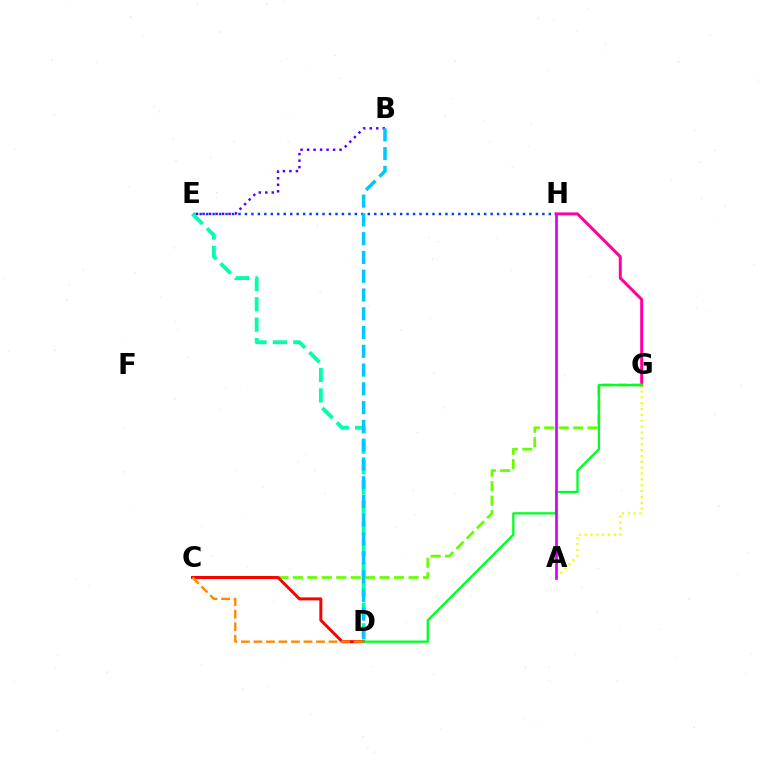{('G', 'H'): [{'color': '#ff00a0', 'line_style': 'solid', 'thickness': 2.15}], ('E', 'H'): [{'color': '#003fff', 'line_style': 'dotted', 'thickness': 1.76}], ('A', 'G'): [{'color': '#eeff00', 'line_style': 'dotted', 'thickness': 1.59}], ('C', 'G'): [{'color': '#66ff00', 'line_style': 'dashed', 'thickness': 1.96}], ('B', 'E'): [{'color': '#4f00ff', 'line_style': 'dotted', 'thickness': 1.77}], ('C', 'D'): [{'color': '#ff0000', 'line_style': 'solid', 'thickness': 2.16}, {'color': '#ff8800', 'line_style': 'dashed', 'thickness': 1.7}], ('D', 'E'): [{'color': '#00ffaf', 'line_style': 'dashed', 'thickness': 2.77}], ('D', 'G'): [{'color': '#00ff27', 'line_style': 'solid', 'thickness': 1.66}], ('A', 'H'): [{'color': '#d600ff', 'line_style': 'solid', 'thickness': 1.93}], ('B', 'D'): [{'color': '#00c7ff', 'line_style': 'dashed', 'thickness': 2.55}]}